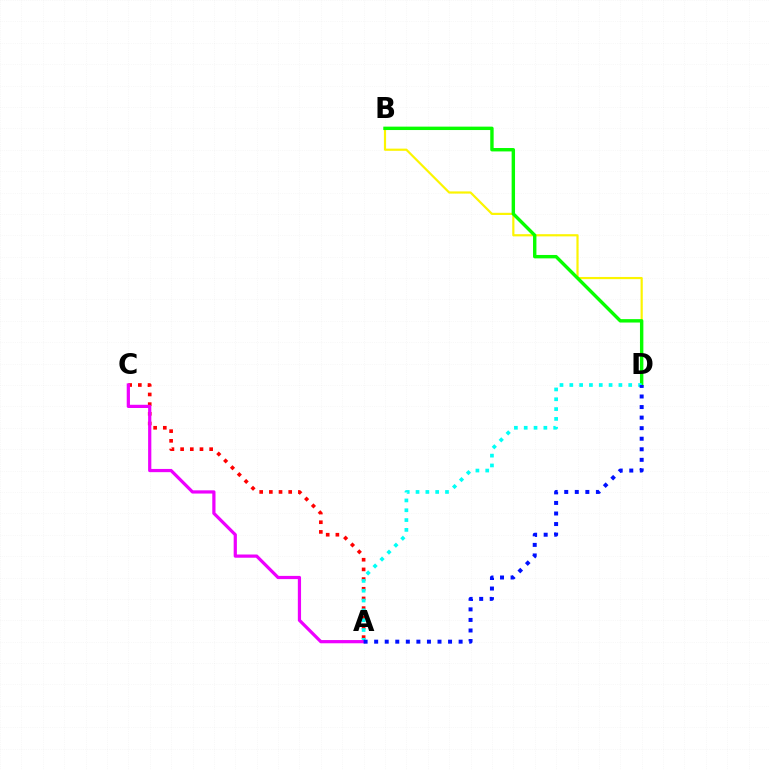{('B', 'D'): [{'color': '#fcf500', 'line_style': 'solid', 'thickness': 1.57}, {'color': '#08ff00', 'line_style': 'solid', 'thickness': 2.45}], ('A', 'C'): [{'color': '#ff0000', 'line_style': 'dotted', 'thickness': 2.63}, {'color': '#ee00ff', 'line_style': 'solid', 'thickness': 2.32}], ('A', 'D'): [{'color': '#00fff6', 'line_style': 'dotted', 'thickness': 2.67}, {'color': '#0010ff', 'line_style': 'dotted', 'thickness': 2.87}]}